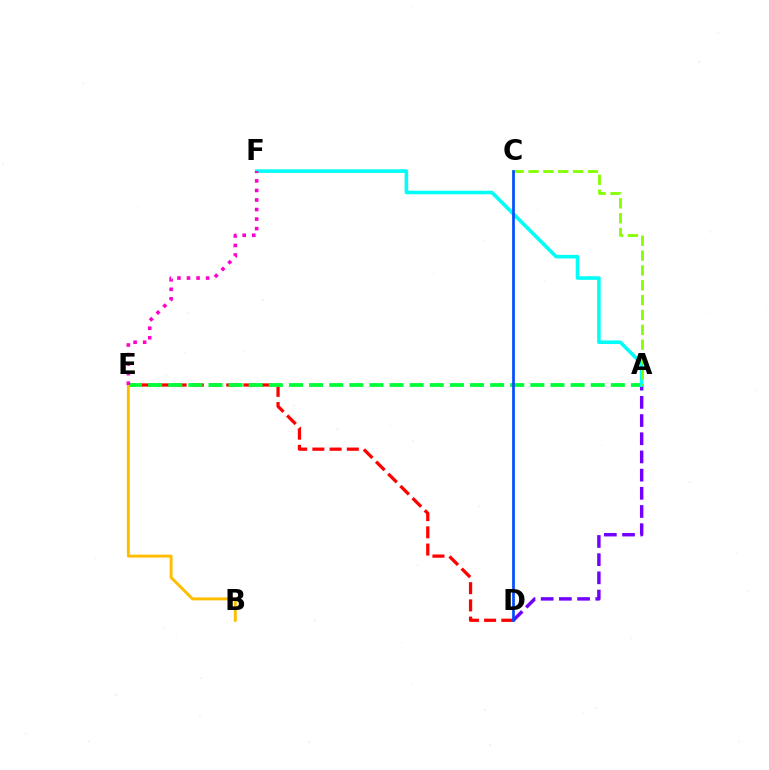{('A', 'D'): [{'color': '#7200ff', 'line_style': 'dashed', 'thickness': 2.47}], ('D', 'E'): [{'color': '#ff0000', 'line_style': 'dashed', 'thickness': 2.34}], ('A', 'E'): [{'color': '#00ff39', 'line_style': 'dashed', 'thickness': 2.73}], ('A', 'F'): [{'color': '#00fff6', 'line_style': 'solid', 'thickness': 2.57}], ('B', 'E'): [{'color': '#ffbd00', 'line_style': 'solid', 'thickness': 2.12}], ('E', 'F'): [{'color': '#ff00cf', 'line_style': 'dotted', 'thickness': 2.59}], ('A', 'C'): [{'color': '#84ff00', 'line_style': 'dashed', 'thickness': 2.02}], ('C', 'D'): [{'color': '#004bff', 'line_style': 'solid', 'thickness': 1.94}]}